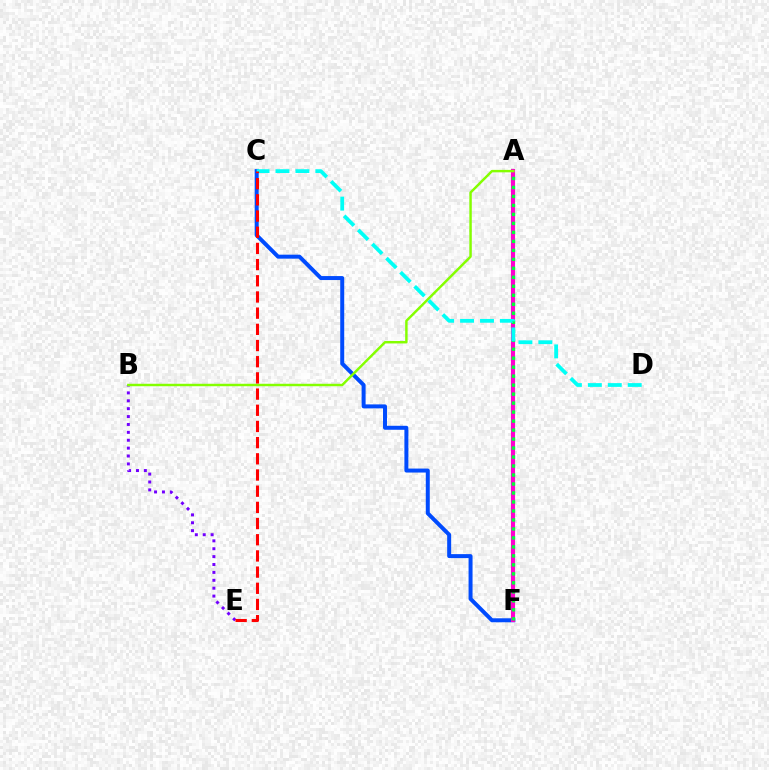{('B', 'E'): [{'color': '#7200ff', 'line_style': 'dotted', 'thickness': 2.14}], ('C', 'F'): [{'color': '#004bff', 'line_style': 'solid', 'thickness': 2.87}], ('A', 'F'): [{'color': '#ffbd00', 'line_style': 'dashed', 'thickness': 1.68}, {'color': '#ff00cf', 'line_style': 'solid', 'thickness': 2.96}, {'color': '#00ff39', 'line_style': 'dotted', 'thickness': 2.44}], ('A', 'B'): [{'color': '#84ff00', 'line_style': 'solid', 'thickness': 1.76}], ('C', 'D'): [{'color': '#00fff6', 'line_style': 'dashed', 'thickness': 2.71}], ('C', 'E'): [{'color': '#ff0000', 'line_style': 'dashed', 'thickness': 2.2}]}